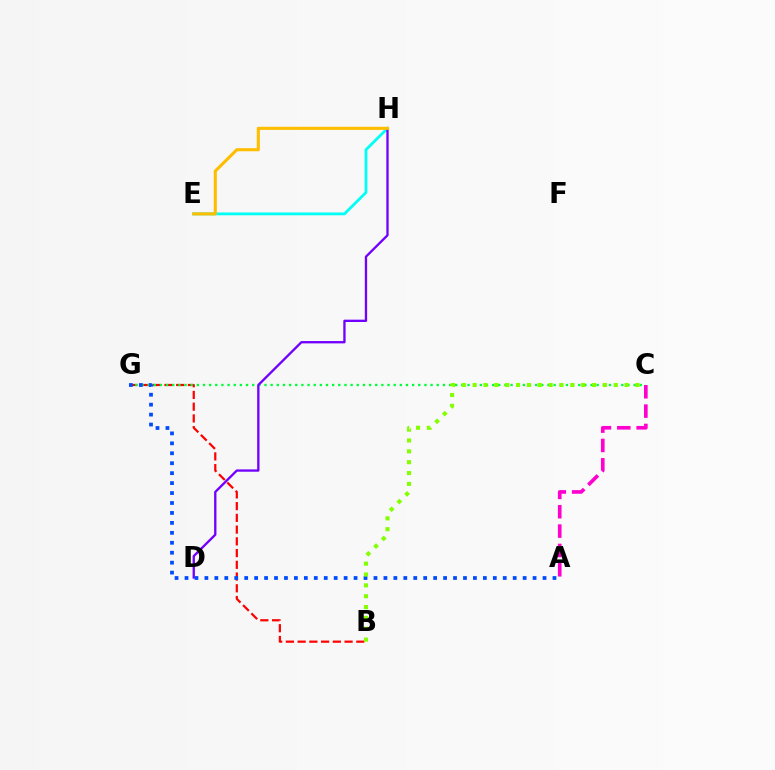{('A', 'C'): [{'color': '#ff00cf', 'line_style': 'dashed', 'thickness': 2.63}], ('B', 'G'): [{'color': '#ff0000', 'line_style': 'dashed', 'thickness': 1.59}], ('C', 'G'): [{'color': '#00ff39', 'line_style': 'dotted', 'thickness': 1.67}], ('E', 'H'): [{'color': '#00fff6', 'line_style': 'solid', 'thickness': 2.02}, {'color': '#ffbd00', 'line_style': 'solid', 'thickness': 2.23}], ('D', 'H'): [{'color': '#7200ff', 'line_style': 'solid', 'thickness': 1.67}], ('A', 'G'): [{'color': '#004bff', 'line_style': 'dotted', 'thickness': 2.7}], ('B', 'C'): [{'color': '#84ff00', 'line_style': 'dotted', 'thickness': 2.95}]}